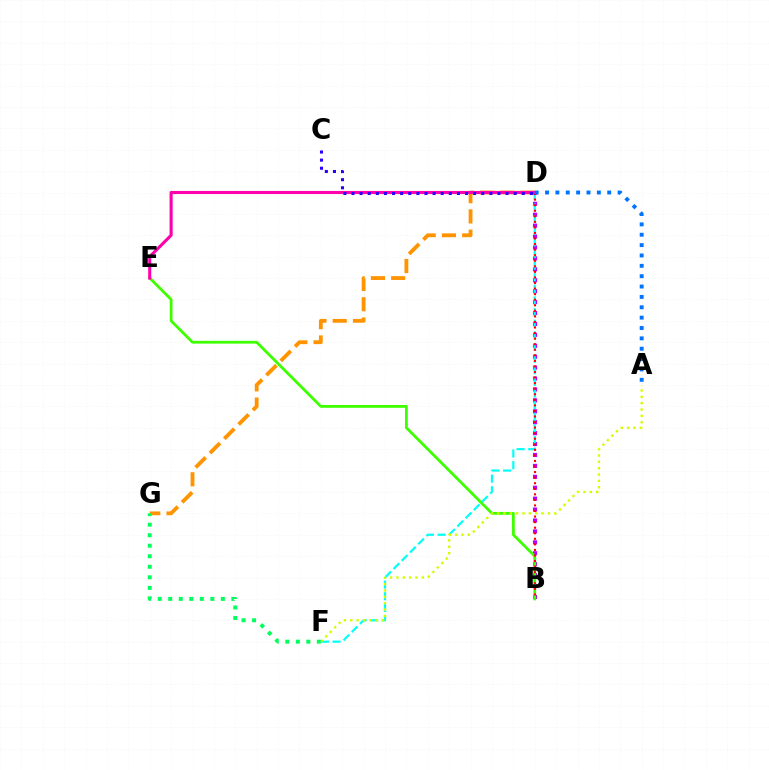{('D', 'G'): [{'color': '#ff9400', 'line_style': 'dashed', 'thickness': 2.75}], ('B', 'D'): [{'color': '#b900ff', 'line_style': 'dotted', 'thickness': 2.97}, {'color': '#ff0000', 'line_style': 'dotted', 'thickness': 1.51}], ('B', 'E'): [{'color': '#3dff00', 'line_style': 'solid', 'thickness': 2.01}], ('D', 'F'): [{'color': '#00fff6', 'line_style': 'dashed', 'thickness': 1.58}], ('A', 'F'): [{'color': '#d1ff00', 'line_style': 'dotted', 'thickness': 1.73}], ('F', 'G'): [{'color': '#00ff5c', 'line_style': 'dotted', 'thickness': 2.86}], ('D', 'E'): [{'color': '#ff00ac', 'line_style': 'solid', 'thickness': 2.23}], ('A', 'D'): [{'color': '#0074ff', 'line_style': 'dotted', 'thickness': 2.82}], ('C', 'D'): [{'color': '#2500ff', 'line_style': 'dotted', 'thickness': 2.2}]}